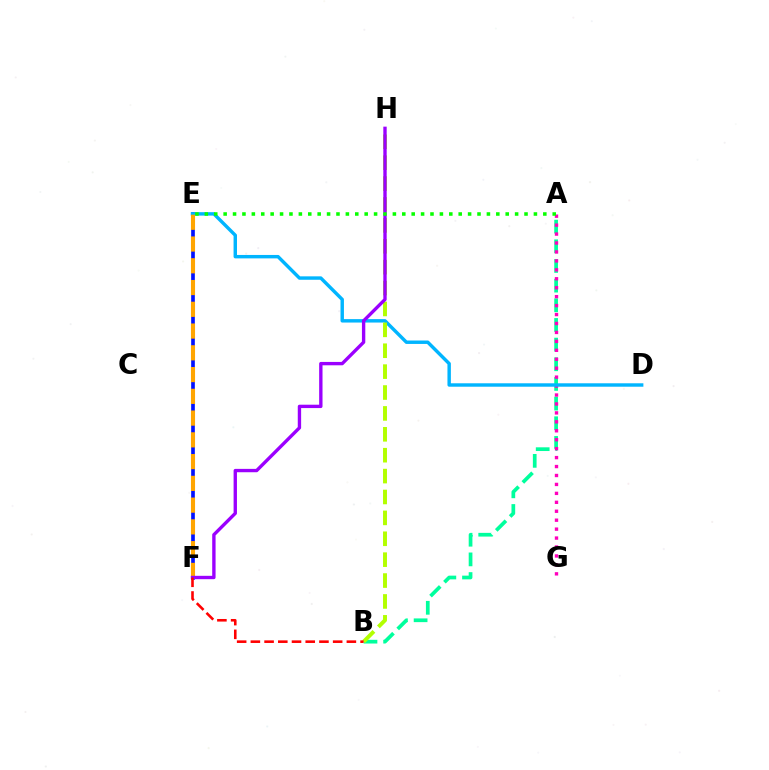{('E', 'F'): [{'color': '#0010ff', 'line_style': 'solid', 'thickness': 2.64}, {'color': '#ffa500', 'line_style': 'dashed', 'thickness': 2.96}], ('A', 'B'): [{'color': '#00ff9d', 'line_style': 'dashed', 'thickness': 2.67}], ('A', 'G'): [{'color': '#ff00bd', 'line_style': 'dotted', 'thickness': 2.43}], ('D', 'E'): [{'color': '#00b5ff', 'line_style': 'solid', 'thickness': 2.47}], ('B', 'H'): [{'color': '#b3ff00', 'line_style': 'dashed', 'thickness': 2.84}], ('F', 'H'): [{'color': '#9b00ff', 'line_style': 'solid', 'thickness': 2.42}], ('B', 'F'): [{'color': '#ff0000', 'line_style': 'dashed', 'thickness': 1.86}], ('A', 'E'): [{'color': '#08ff00', 'line_style': 'dotted', 'thickness': 2.55}]}